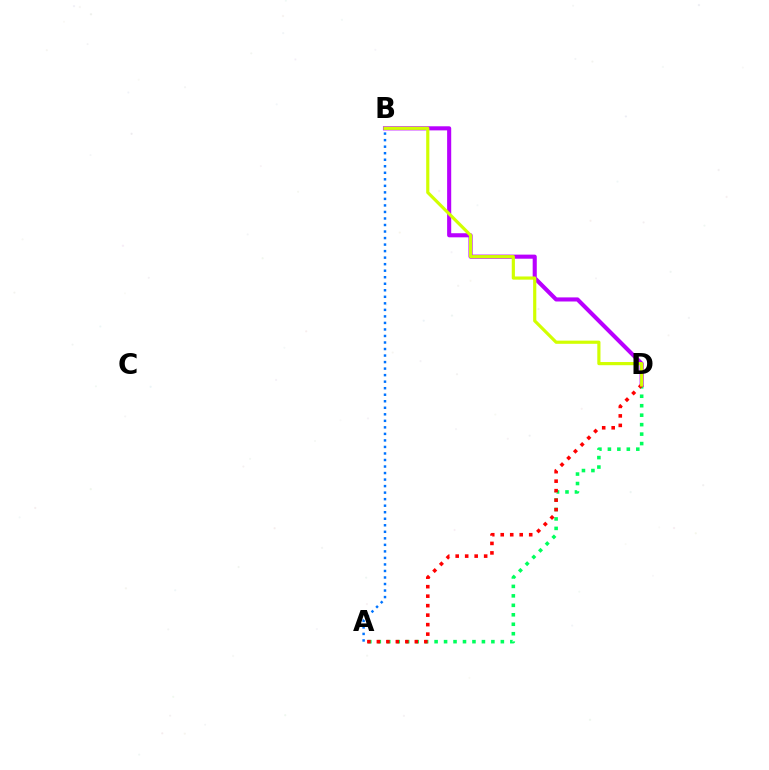{('A', 'D'): [{'color': '#00ff5c', 'line_style': 'dotted', 'thickness': 2.57}, {'color': '#ff0000', 'line_style': 'dotted', 'thickness': 2.58}], ('B', 'D'): [{'color': '#b900ff', 'line_style': 'solid', 'thickness': 2.95}, {'color': '#d1ff00', 'line_style': 'solid', 'thickness': 2.29}], ('A', 'B'): [{'color': '#0074ff', 'line_style': 'dotted', 'thickness': 1.77}]}